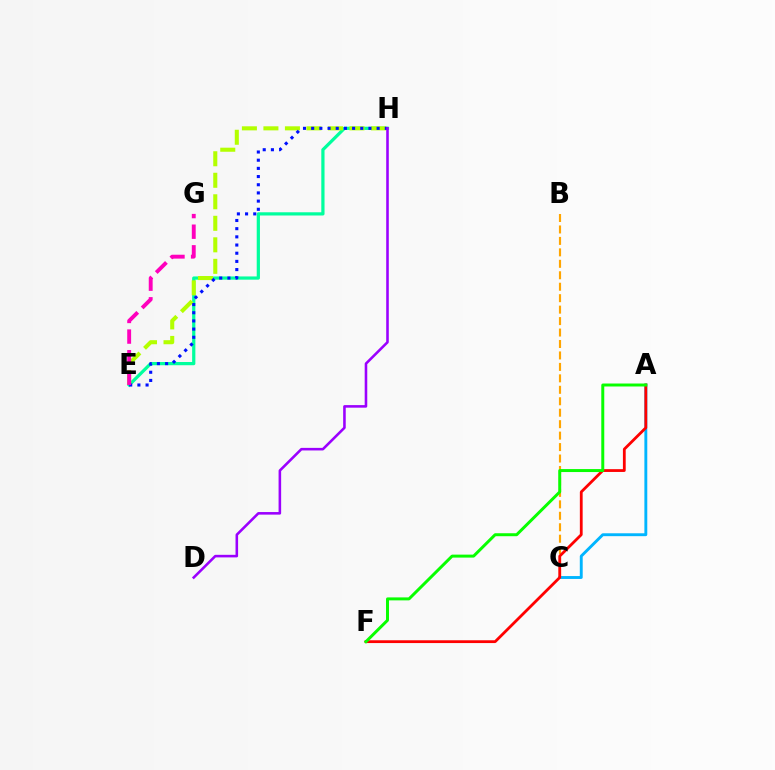{('E', 'H'): [{'color': '#00ff9d', 'line_style': 'solid', 'thickness': 2.32}, {'color': '#b3ff00', 'line_style': 'dashed', 'thickness': 2.92}, {'color': '#0010ff', 'line_style': 'dotted', 'thickness': 2.22}], ('A', 'C'): [{'color': '#00b5ff', 'line_style': 'solid', 'thickness': 2.08}], ('B', 'C'): [{'color': '#ffa500', 'line_style': 'dashed', 'thickness': 1.56}], ('A', 'F'): [{'color': '#ff0000', 'line_style': 'solid', 'thickness': 2.01}, {'color': '#08ff00', 'line_style': 'solid', 'thickness': 2.14}], ('E', 'G'): [{'color': '#ff00bd', 'line_style': 'dashed', 'thickness': 2.8}], ('D', 'H'): [{'color': '#9b00ff', 'line_style': 'solid', 'thickness': 1.85}]}